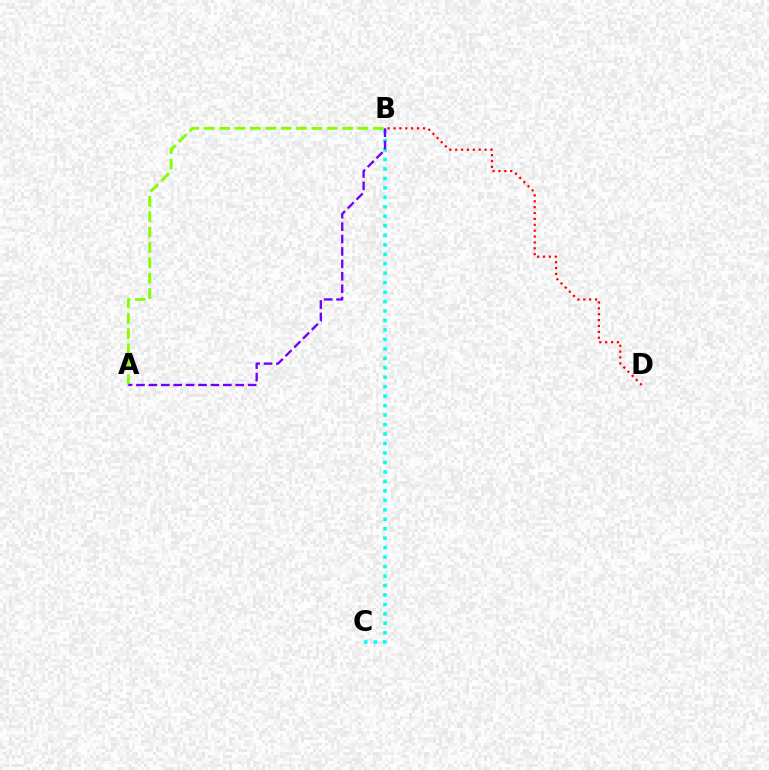{('B', 'C'): [{'color': '#00fff6', 'line_style': 'dotted', 'thickness': 2.57}], ('B', 'D'): [{'color': '#ff0000', 'line_style': 'dotted', 'thickness': 1.6}], ('A', 'B'): [{'color': '#84ff00', 'line_style': 'dashed', 'thickness': 2.09}, {'color': '#7200ff', 'line_style': 'dashed', 'thickness': 1.69}]}